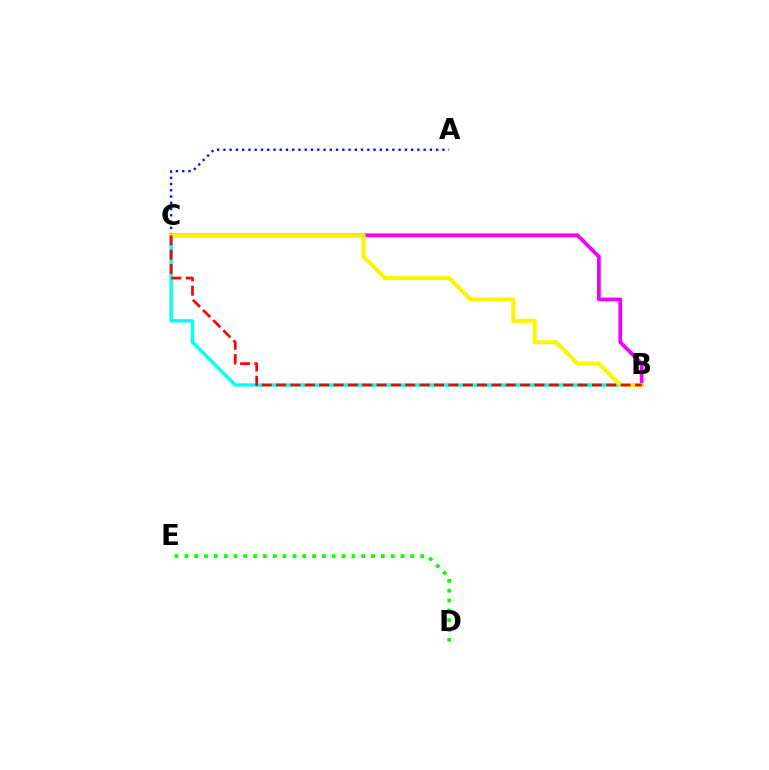{('B', 'C'): [{'color': '#00fff6', 'line_style': 'solid', 'thickness': 2.43}, {'color': '#ee00ff', 'line_style': 'solid', 'thickness': 2.71}, {'color': '#fcf500', 'line_style': 'solid', 'thickness': 2.92}, {'color': '#ff0000', 'line_style': 'dashed', 'thickness': 1.95}], ('D', 'E'): [{'color': '#08ff00', 'line_style': 'dotted', 'thickness': 2.67}], ('A', 'C'): [{'color': '#0010ff', 'line_style': 'dotted', 'thickness': 1.7}]}